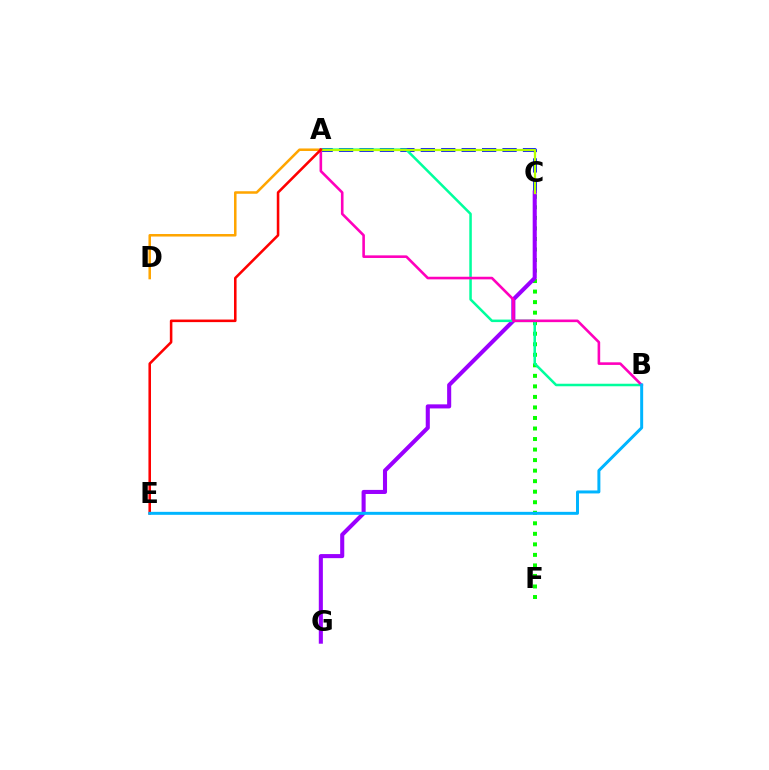{('C', 'F'): [{'color': '#08ff00', 'line_style': 'dotted', 'thickness': 2.86}], ('A', 'C'): [{'color': '#0010ff', 'line_style': 'dashed', 'thickness': 2.78}, {'color': '#b3ff00', 'line_style': 'solid', 'thickness': 1.63}], ('C', 'G'): [{'color': '#9b00ff', 'line_style': 'solid', 'thickness': 2.94}], ('A', 'D'): [{'color': '#ffa500', 'line_style': 'solid', 'thickness': 1.82}], ('A', 'B'): [{'color': '#00ff9d', 'line_style': 'solid', 'thickness': 1.82}, {'color': '#ff00bd', 'line_style': 'solid', 'thickness': 1.88}], ('A', 'E'): [{'color': '#ff0000', 'line_style': 'solid', 'thickness': 1.84}], ('B', 'E'): [{'color': '#00b5ff', 'line_style': 'solid', 'thickness': 2.14}]}